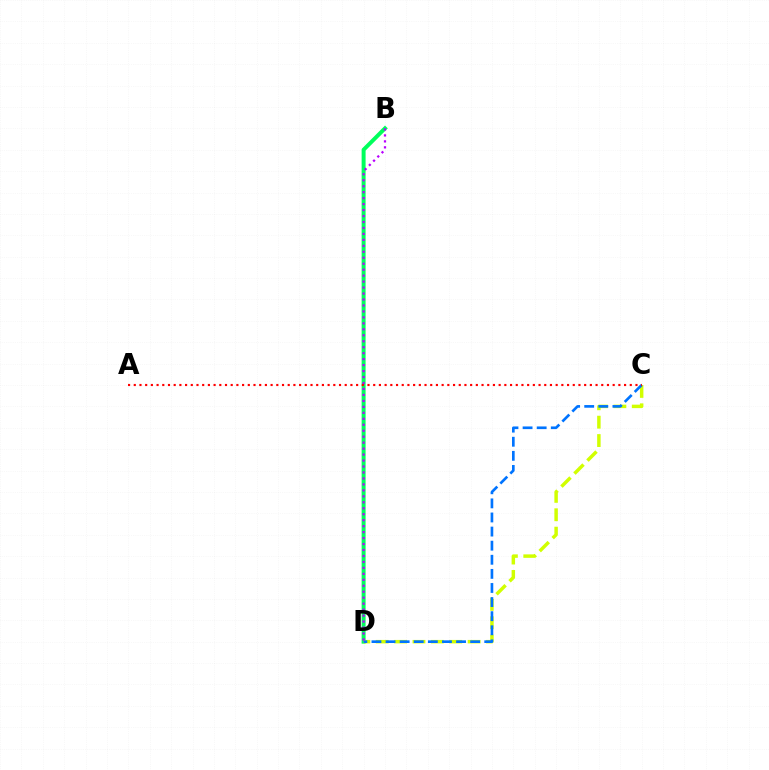{('B', 'D'): [{'color': '#00ff5c', 'line_style': 'solid', 'thickness': 2.86}, {'color': '#b900ff', 'line_style': 'dotted', 'thickness': 1.62}], ('C', 'D'): [{'color': '#d1ff00', 'line_style': 'dashed', 'thickness': 2.5}, {'color': '#0074ff', 'line_style': 'dashed', 'thickness': 1.92}], ('A', 'C'): [{'color': '#ff0000', 'line_style': 'dotted', 'thickness': 1.55}]}